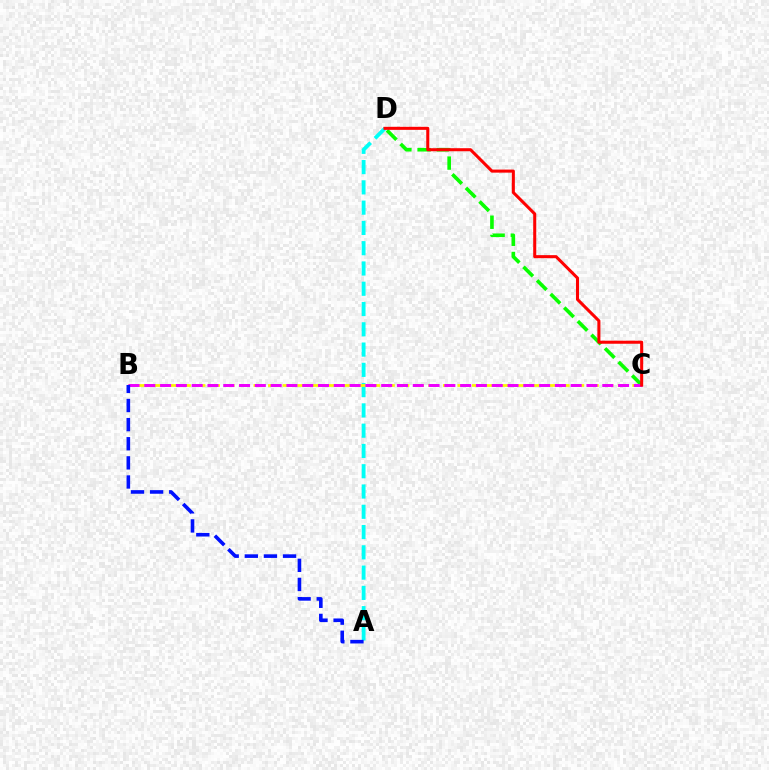{('C', 'D'): [{'color': '#08ff00', 'line_style': 'dashed', 'thickness': 2.61}, {'color': '#ff0000', 'line_style': 'solid', 'thickness': 2.2}], ('A', 'D'): [{'color': '#00fff6', 'line_style': 'dashed', 'thickness': 2.75}], ('B', 'C'): [{'color': '#fcf500', 'line_style': 'dashed', 'thickness': 1.98}, {'color': '#ee00ff', 'line_style': 'dashed', 'thickness': 2.15}], ('A', 'B'): [{'color': '#0010ff', 'line_style': 'dashed', 'thickness': 2.6}]}